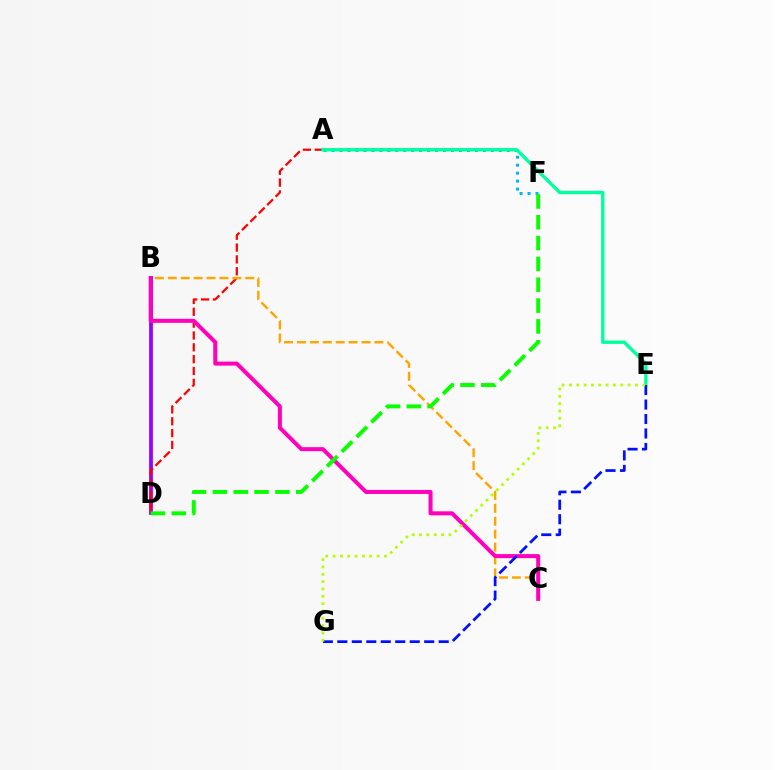{('A', 'F'): [{'color': '#00b5ff', 'line_style': 'dotted', 'thickness': 2.16}], ('B', 'D'): [{'color': '#9b00ff', 'line_style': 'solid', 'thickness': 2.72}], ('A', 'D'): [{'color': '#ff0000', 'line_style': 'dashed', 'thickness': 1.61}], ('B', 'C'): [{'color': '#ffa500', 'line_style': 'dashed', 'thickness': 1.75}, {'color': '#ff00bd', 'line_style': 'solid', 'thickness': 2.89}], ('A', 'E'): [{'color': '#00ff9d', 'line_style': 'solid', 'thickness': 2.41}], ('D', 'F'): [{'color': '#08ff00', 'line_style': 'dashed', 'thickness': 2.83}], ('E', 'G'): [{'color': '#0010ff', 'line_style': 'dashed', 'thickness': 1.97}, {'color': '#b3ff00', 'line_style': 'dotted', 'thickness': 1.99}]}